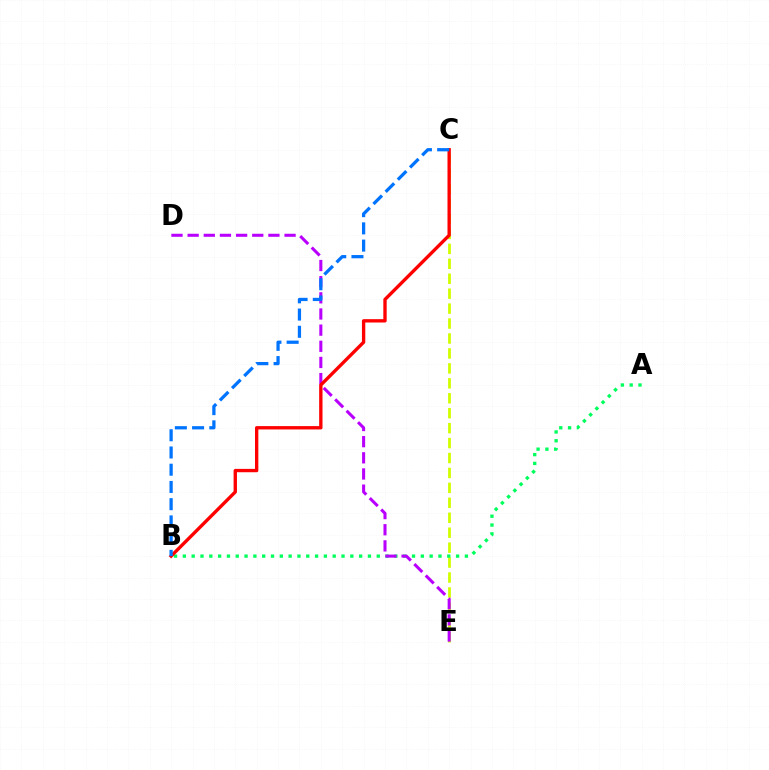{('C', 'E'): [{'color': '#d1ff00', 'line_style': 'dashed', 'thickness': 2.03}], ('A', 'B'): [{'color': '#00ff5c', 'line_style': 'dotted', 'thickness': 2.39}], ('D', 'E'): [{'color': '#b900ff', 'line_style': 'dashed', 'thickness': 2.19}], ('B', 'C'): [{'color': '#ff0000', 'line_style': 'solid', 'thickness': 2.41}, {'color': '#0074ff', 'line_style': 'dashed', 'thickness': 2.34}]}